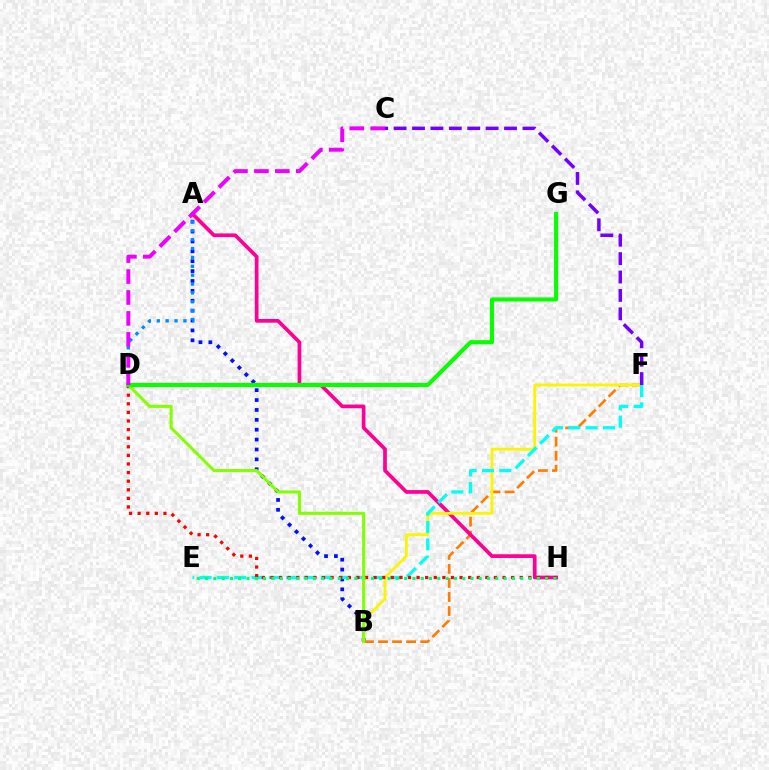{('A', 'B'): [{'color': '#0010ff', 'line_style': 'dotted', 'thickness': 2.69}], ('B', 'F'): [{'color': '#ff7c00', 'line_style': 'dashed', 'thickness': 1.91}, {'color': '#fcf500', 'line_style': 'solid', 'thickness': 2.03}], ('A', 'H'): [{'color': '#ff0094', 'line_style': 'solid', 'thickness': 2.67}], ('C', 'F'): [{'color': '#7200ff', 'line_style': 'dashed', 'thickness': 2.5}], ('A', 'D'): [{'color': '#008cff', 'line_style': 'dotted', 'thickness': 2.41}], ('E', 'F'): [{'color': '#00fff6', 'line_style': 'dashed', 'thickness': 2.36}], ('D', 'H'): [{'color': '#ff0000', 'line_style': 'dotted', 'thickness': 2.34}], ('E', 'H'): [{'color': '#00ff74', 'line_style': 'dotted', 'thickness': 2.25}], ('B', 'D'): [{'color': '#84ff00', 'line_style': 'solid', 'thickness': 2.2}], ('D', 'G'): [{'color': '#08ff00', 'line_style': 'solid', 'thickness': 2.96}], ('C', 'D'): [{'color': '#ee00ff', 'line_style': 'dashed', 'thickness': 2.84}]}